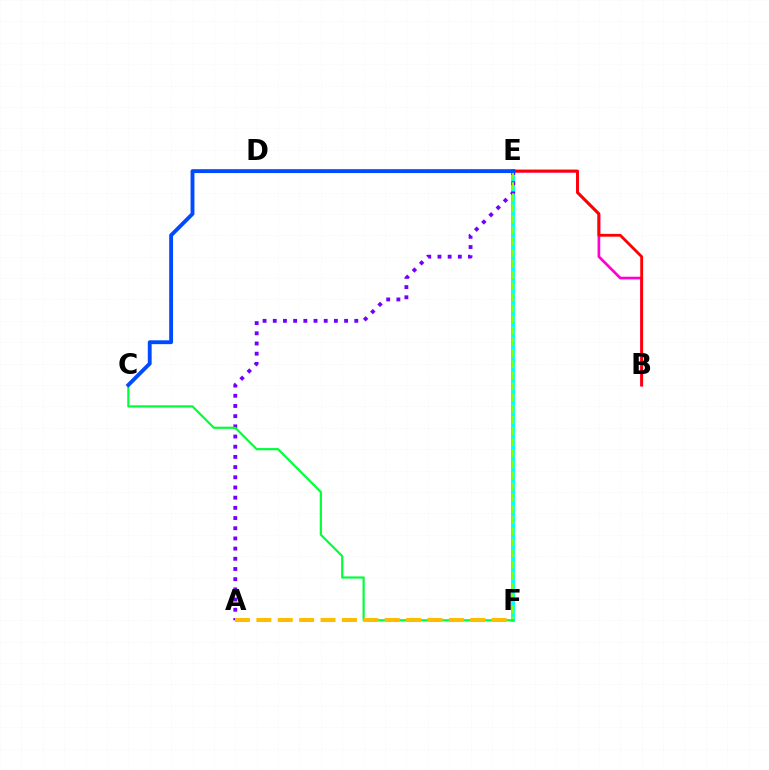{('E', 'F'): [{'color': '#00fff6', 'line_style': 'solid', 'thickness': 2.81}, {'color': '#84ff00', 'line_style': 'dashed', 'thickness': 1.51}], ('A', 'E'): [{'color': '#7200ff', 'line_style': 'dotted', 'thickness': 2.77}], ('B', 'E'): [{'color': '#ff00cf', 'line_style': 'solid', 'thickness': 1.94}, {'color': '#ff0000', 'line_style': 'solid', 'thickness': 2.04}], ('C', 'F'): [{'color': '#00ff39', 'line_style': 'solid', 'thickness': 1.57}], ('C', 'E'): [{'color': '#004bff', 'line_style': 'solid', 'thickness': 2.78}], ('A', 'F'): [{'color': '#ffbd00', 'line_style': 'dashed', 'thickness': 2.91}]}